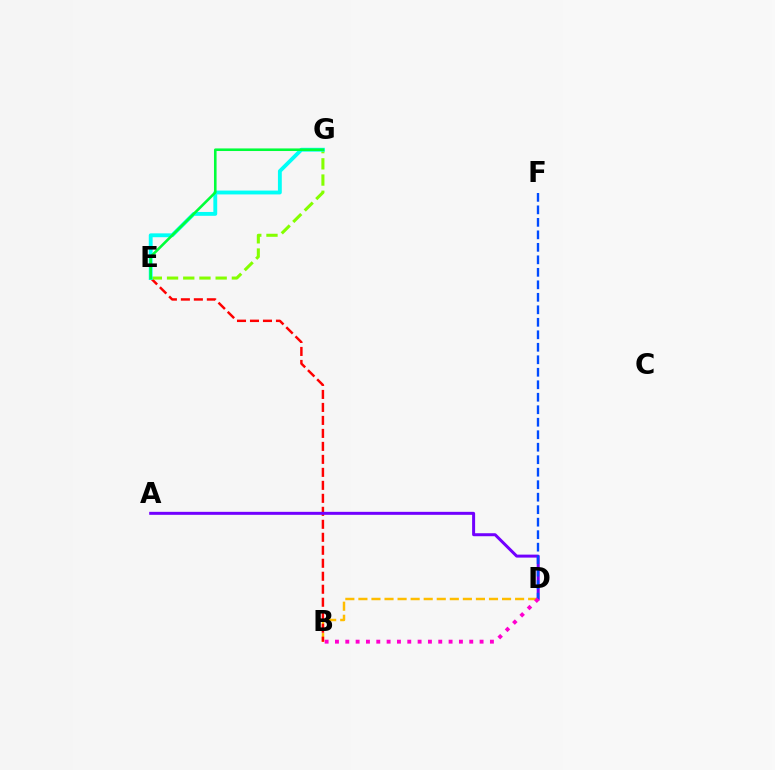{('B', 'D'): [{'color': '#ffbd00', 'line_style': 'dashed', 'thickness': 1.77}, {'color': '#ff00cf', 'line_style': 'dotted', 'thickness': 2.81}], ('B', 'E'): [{'color': '#ff0000', 'line_style': 'dashed', 'thickness': 1.76}], ('E', 'G'): [{'color': '#84ff00', 'line_style': 'dashed', 'thickness': 2.2}, {'color': '#00fff6', 'line_style': 'solid', 'thickness': 2.77}, {'color': '#00ff39', 'line_style': 'solid', 'thickness': 1.87}], ('A', 'D'): [{'color': '#7200ff', 'line_style': 'solid', 'thickness': 2.15}], ('D', 'F'): [{'color': '#004bff', 'line_style': 'dashed', 'thickness': 1.7}]}